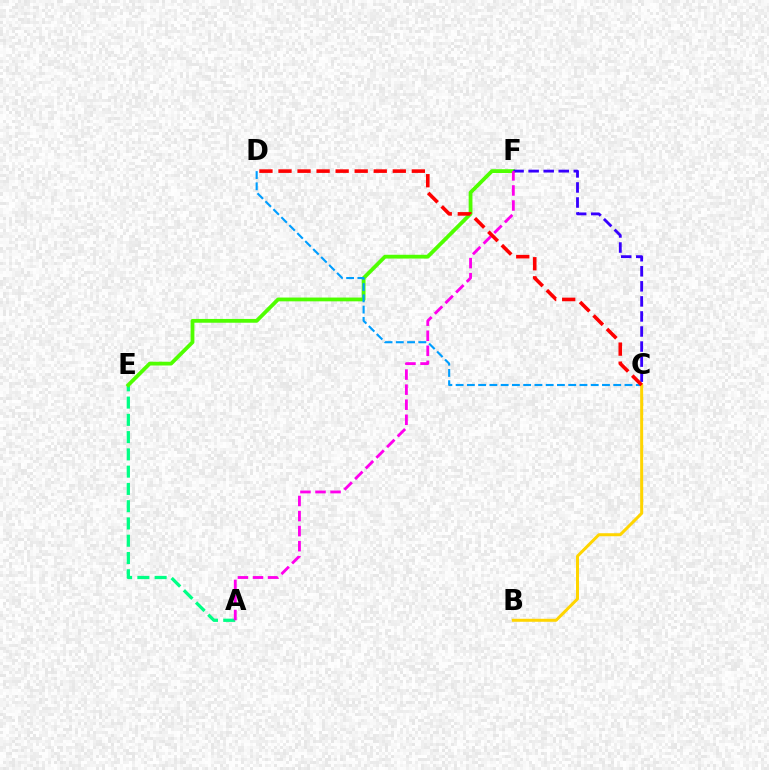{('A', 'E'): [{'color': '#00ff86', 'line_style': 'dashed', 'thickness': 2.35}], ('E', 'F'): [{'color': '#4fff00', 'line_style': 'solid', 'thickness': 2.73}], ('C', 'F'): [{'color': '#3700ff', 'line_style': 'dashed', 'thickness': 2.04}], ('A', 'F'): [{'color': '#ff00ed', 'line_style': 'dashed', 'thickness': 2.05}], ('C', 'D'): [{'color': '#009eff', 'line_style': 'dashed', 'thickness': 1.53}, {'color': '#ff0000', 'line_style': 'dashed', 'thickness': 2.59}], ('B', 'C'): [{'color': '#ffd500', 'line_style': 'solid', 'thickness': 2.16}]}